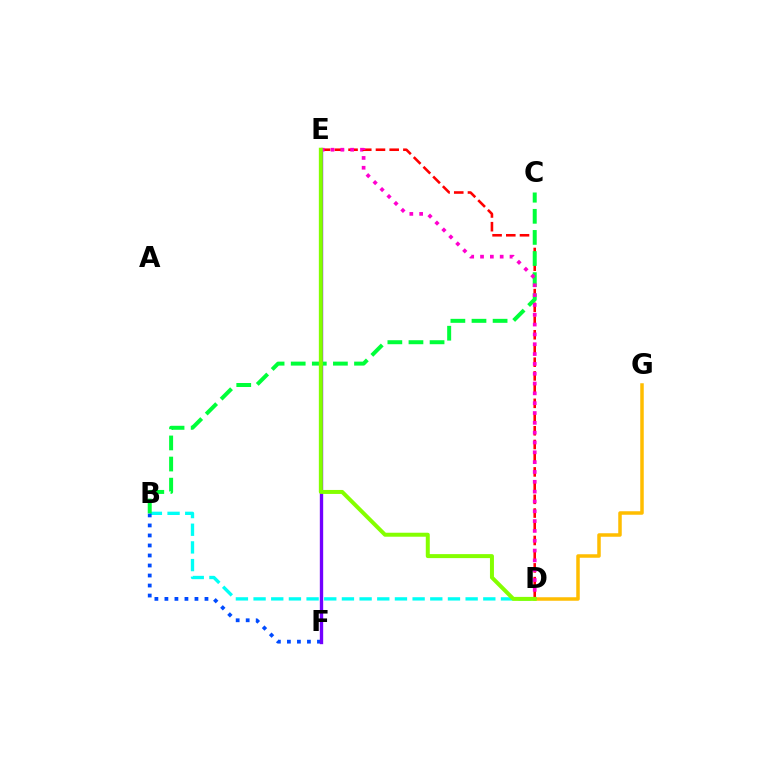{('B', 'D'): [{'color': '#00fff6', 'line_style': 'dashed', 'thickness': 2.4}], ('D', 'E'): [{'color': '#ff0000', 'line_style': 'dashed', 'thickness': 1.86}, {'color': '#ff00cf', 'line_style': 'dotted', 'thickness': 2.67}, {'color': '#84ff00', 'line_style': 'solid', 'thickness': 2.87}], ('B', 'F'): [{'color': '#004bff', 'line_style': 'dotted', 'thickness': 2.72}], ('E', 'F'): [{'color': '#7200ff', 'line_style': 'solid', 'thickness': 2.41}], ('B', 'C'): [{'color': '#00ff39', 'line_style': 'dashed', 'thickness': 2.87}], ('D', 'G'): [{'color': '#ffbd00', 'line_style': 'solid', 'thickness': 2.52}]}